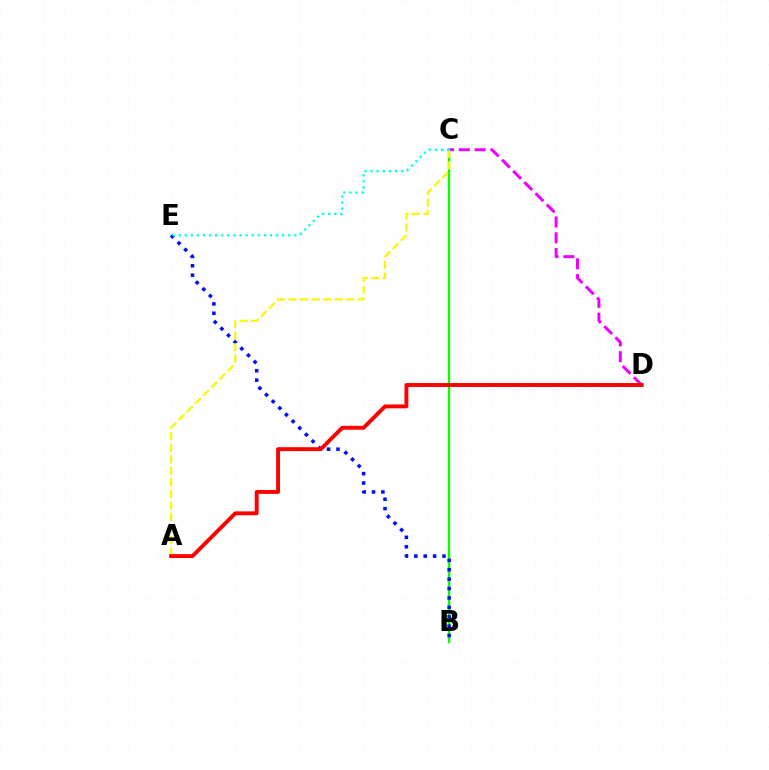{('B', 'C'): [{'color': '#08ff00', 'line_style': 'solid', 'thickness': 1.73}], ('C', 'D'): [{'color': '#ee00ff', 'line_style': 'dashed', 'thickness': 2.15}], ('B', 'E'): [{'color': '#0010ff', 'line_style': 'dotted', 'thickness': 2.55}], ('A', 'C'): [{'color': '#fcf500', 'line_style': 'dashed', 'thickness': 1.57}], ('A', 'D'): [{'color': '#ff0000', 'line_style': 'solid', 'thickness': 2.81}], ('C', 'E'): [{'color': '#00fff6', 'line_style': 'dotted', 'thickness': 1.65}]}